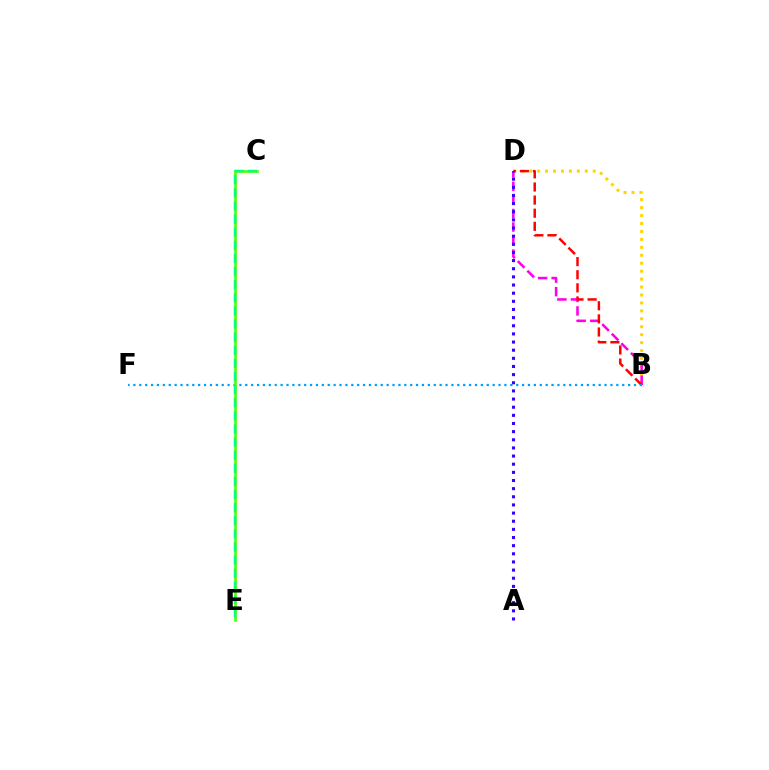{('B', 'D'): [{'color': '#ffd500', 'line_style': 'dotted', 'thickness': 2.16}, {'color': '#ff00ed', 'line_style': 'dashed', 'thickness': 1.84}, {'color': '#ff0000', 'line_style': 'dashed', 'thickness': 1.78}], ('B', 'F'): [{'color': '#009eff', 'line_style': 'dotted', 'thickness': 1.6}], ('C', 'E'): [{'color': '#4fff00', 'line_style': 'solid', 'thickness': 1.9}, {'color': '#00ff86', 'line_style': 'dashed', 'thickness': 1.78}], ('A', 'D'): [{'color': '#3700ff', 'line_style': 'dotted', 'thickness': 2.21}]}